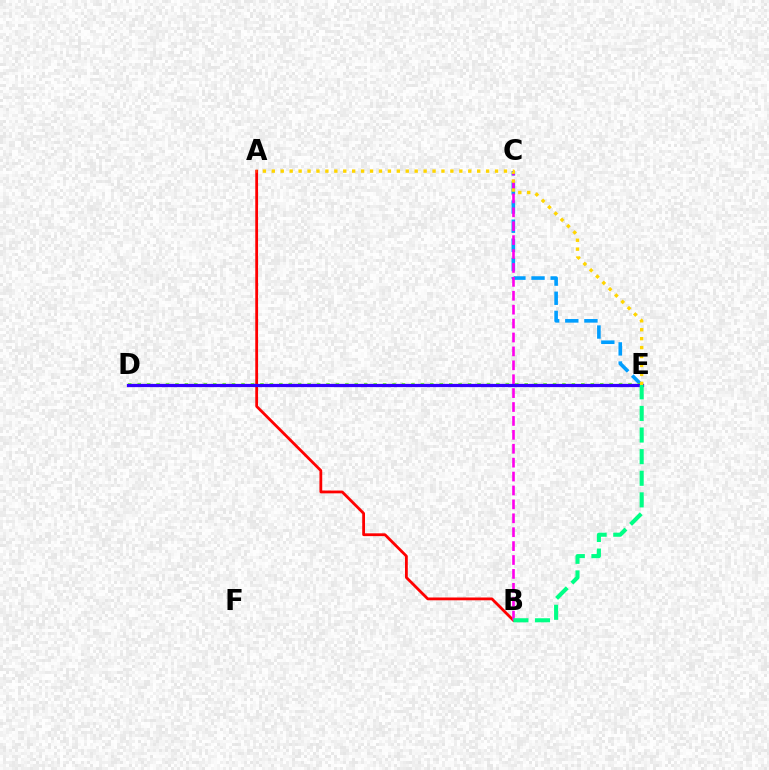{('C', 'E'): [{'color': '#009eff', 'line_style': 'dashed', 'thickness': 2.6}], ('D', 'E'): [{'color': '#4fff00', 'line_style': 'dotted', 'thickness': 2.56}, {'color': '#3700ff', 'line_style': 'solid', 'thickness': 2.34}], ('A', 'B'): [{'color': '#ff0000', 'line_style': 'solid', 'thickness': 2.01}], ('B', 'C'): [{'color': '#ff00ed', 'line_style': 'dashed', 'thickness': 1.89}], ('A', 'E'): [{'color': '#ffd500', 'line_style': 'dotted', 'thickness': 2.43}], ('B', 'E'): [{'color': '#00ff86', 'line_style': 'dashed', 'thickness': 2.94}]}